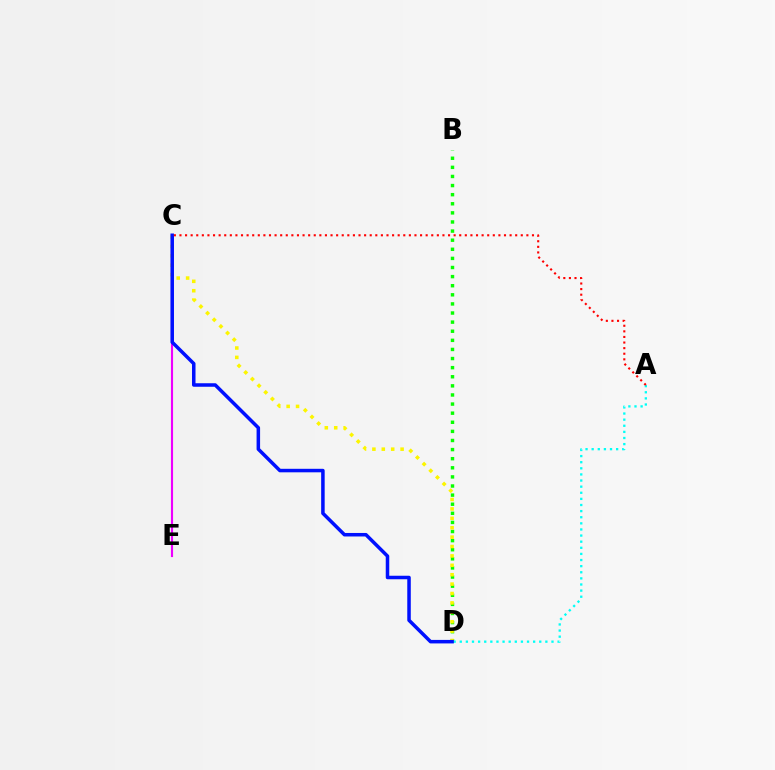{('C', 'E'): [{'color': '#ee00ff', 'line_style': 'solid', 'thickness': 1.53}], ('B', 'D'): [{'color': '#08ff00', 'line_style': 'dotted', 'thickness': 2.47}], ('C', 'D'): [{'color': '#fcf500', 'line_style': 'dotted', 'thickness': 2.55}, {'color': '#0010ff', 'line_style': 'solid', 'thickness': 2.53}], ('A', 'D'): [{'color': '#00fff6', 'line_style': 'dotted', 'thickness': 1.66}], ('A', 'C'): [{'color': '#ff0000', 'line_style': 'dotted', 'thickness': 1.52}]}